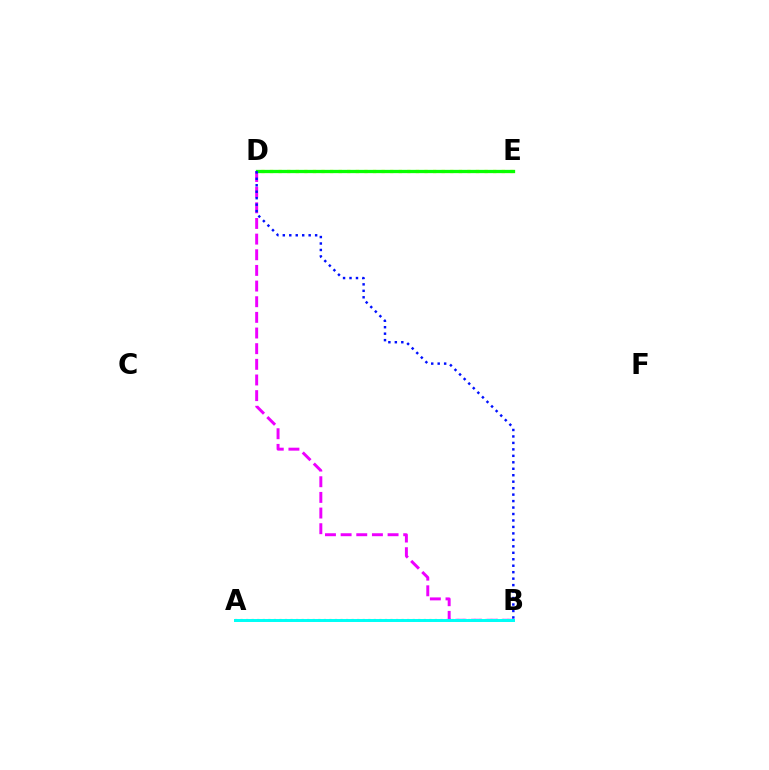{('D', 'E'): [{'color': '#fcf500', 'line_style': 'dotted', 'thickness': 2.33}, {'color': '#08ff00', 'line_style': 'solid', 'thickness': 2.37}], ('B', 'D'): [{'color': '#ee00ff', 'line_style': 'dashed', 'thickness': 2.13}, {'color': '#0010ff', 'line_style': 'dotted', 'thickness': 1.76}], ('A', 'B'): [{'color': '#ff0000', 'line_style': 'dotted', 'thickness': 1.51}, {'color': '#00fff6', 'line_style': 'solid', 'thickness': 2.14}]}